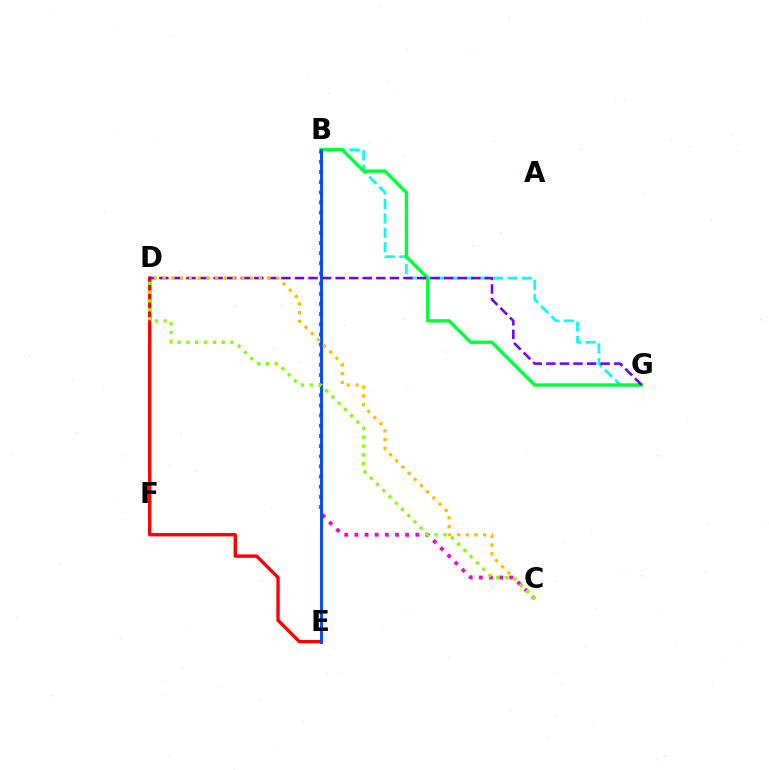{('B', 'G'): [{'color': '#00fff6', 'line_style': 'dashed', 'thickness': 1.96}, {'color': '#00ff39', 'line_style': 'solid', 'thickness': 2.41}], ('D', 'E'): [{'color': '#ff0000', 'line_style': 'solid', 'thickness': 2.41}], ('B', 'C'): [{'color': '#ff00cf', 'line_style': 'dotted', 'thickness': 2.76}], ('D', 'G'): [{'color': '#7200ff', 'line_style': 'dashed', 'thickness': 1.84}], ('B', 'E'): [{'color': '#004bff', 'line_style': 'solid', 'thickness': 2.1}], ('C', 'D'): [{'color': '#ffbd00', 'line_style': 'dotted', 'thickness': 2.38}, {'color': '#84ff00', 'line_style': 'dotted', 'thickness': 2.4}]}